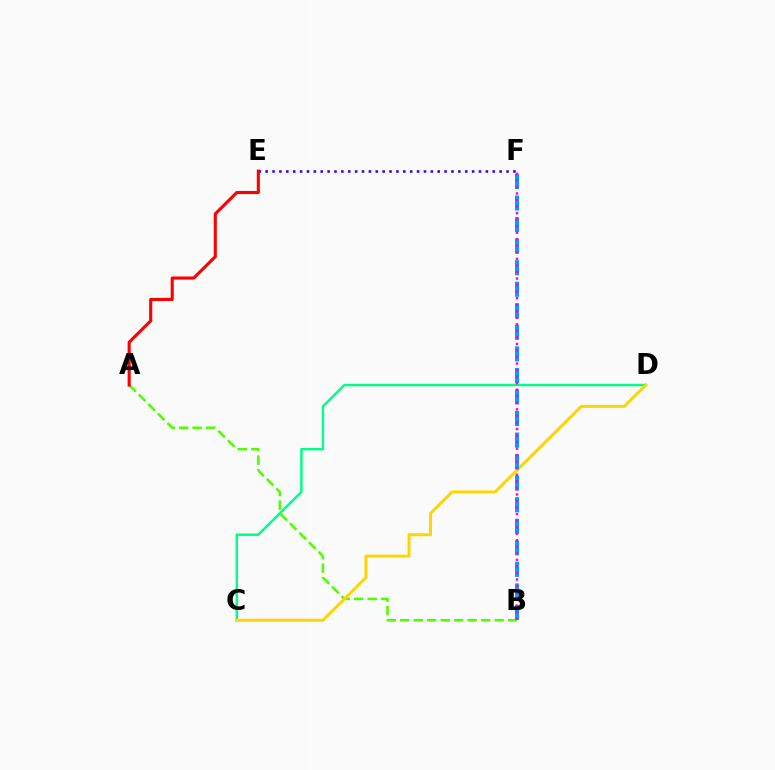{('E', 'F'): [{'color': '#3700ff', 'line_style': 'dotted', 'thickness': 1.87}], ('A', 'B'): [{'color': '#4fff00', 'line_style': 'dashed', 'thickness': 1.83}], ('A', 'E'): [{'color': '#ff0000', 'line_style': 'solid', 'thickness': 2.23}], ('C', 'D'): [{'color': '#00ff86', 'line_style': 'solid', 'thickness': 1.77}, {'color': '#ffd500', 'line_style': 'solid', 'thickness': 2.14}], ('B', 'F'): [{'color': '#009eff', 'line_style': 'dashed', 'thickness': 2.93}, {'color': '#ff00ed', 'line_style': 'dotted', 'thickness': 1.78}]}